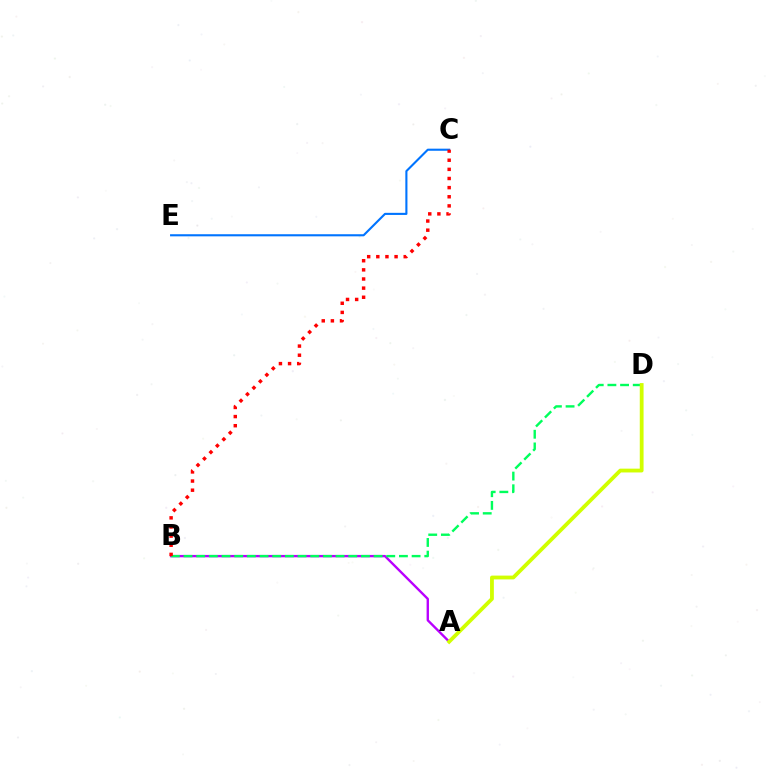{('C', 'E'): [{'color': '#0074ff', 'line_style': 'solid', 'thickness': 1.52}], ('A', 'B'): [{'color': '#b900ff', 'line_style': 'solid', 'thickness': 1.7}], ('B', 'D'): [{'color': '#00ff5c', 'line_style': 'dashed', 'thickness': 1.72}], ('A', 'D'): [{'color': '#d1ff00', 'line_style': 'solid', 'thickness': 2.74}], ('B', 'C'): [{'color': '#ff0000', 'line_style': 'dotted', 'thickness': 2.48}]}